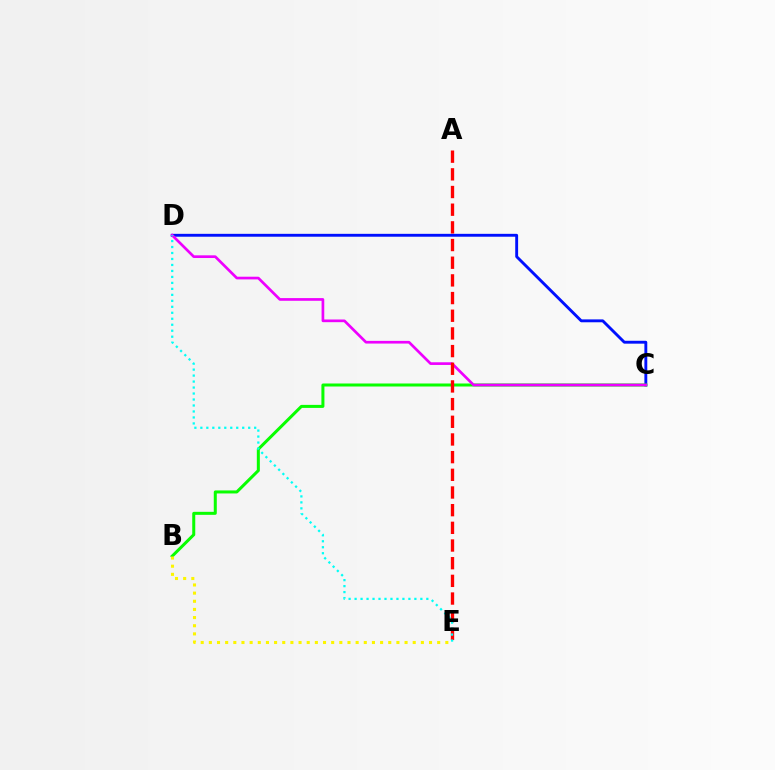{('C', 'D'): [{'color': '#0010ff', 'line_style': 'solid', 'thickness': 2.08}, {'color': '#ee00ff', 'line_style': 'solid', 'thickness': 1.93}], ('B', 'C'): [{'color': '#08ff00', 'line_style': 'solid', 'thickness': 2.17}], ('B', 'E'): [{'color': '#fcf500', 'line_style': 'dotted', 'thickness': 2.22}], ('A', 'E'): [{'color': '#ff0000', 'line_style': 'dashed', 'thickness': 2.4}], ('D', 'E'): [{'color': '#00fff6', 'line_style': 'dotted', 'thickness': 1.62}]}